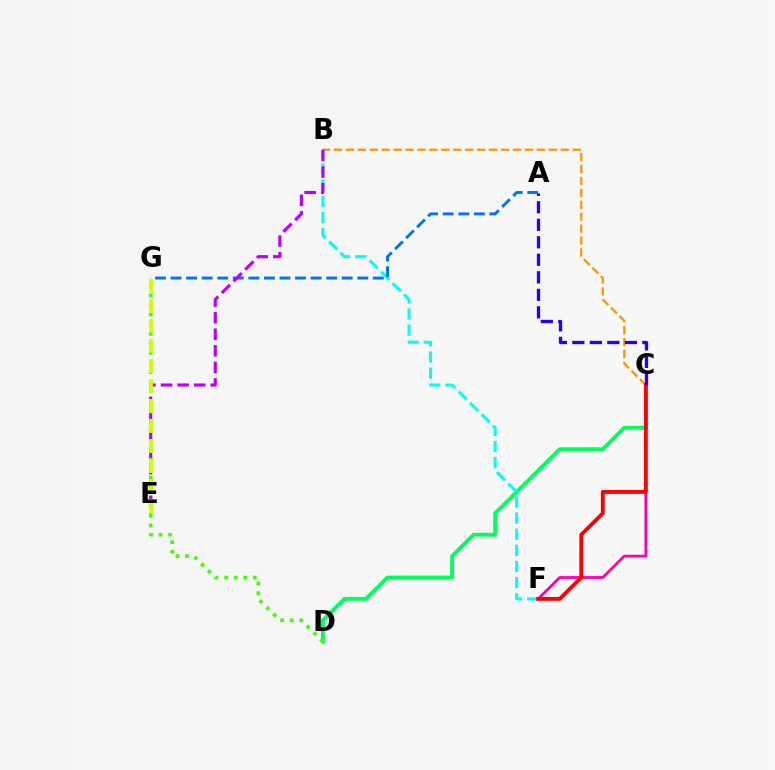{('C', 'D'): [{'color': '#00ff5c', 'line_style': 'solid', 'thickness': 2.76}], ('C', 'F'): [{'color': '#ff00ac', 'line_style': 'solid', 'thickness': 2.0}, {'color': '#ff0000', 'line_style': 'solid', 'thickness': 2.76}], ('B', 'C'): [{'color': '#ff9400', 'line_style': 'dashed', 'thickness': 1.62}], ('D', 'G'): [{'color': '#3dff00', 'line_style': 'dotted', 'thickness': 2.6}], ('B', 'F'): [{'color': '#00fff6', 'line_style': 'dashed', 'thickness': 2.19}], ('A', 'G'): [{'color': '#0074ff', 'line_style': 'dashed', 'thickness': 2.11}], ('A', 'C'): [{'color': '#2500ff', 'line_style': 'dashed', 'thickness': 2.38}], ('B', 'E'): [{'color': '#b900ff', 'line_style': 'dashed', 'thickness': 2.25}], ('E', 'G'): [{'color': '#d1ff00', 'line_style': 'dashed', 'thickness': 2.72}]}